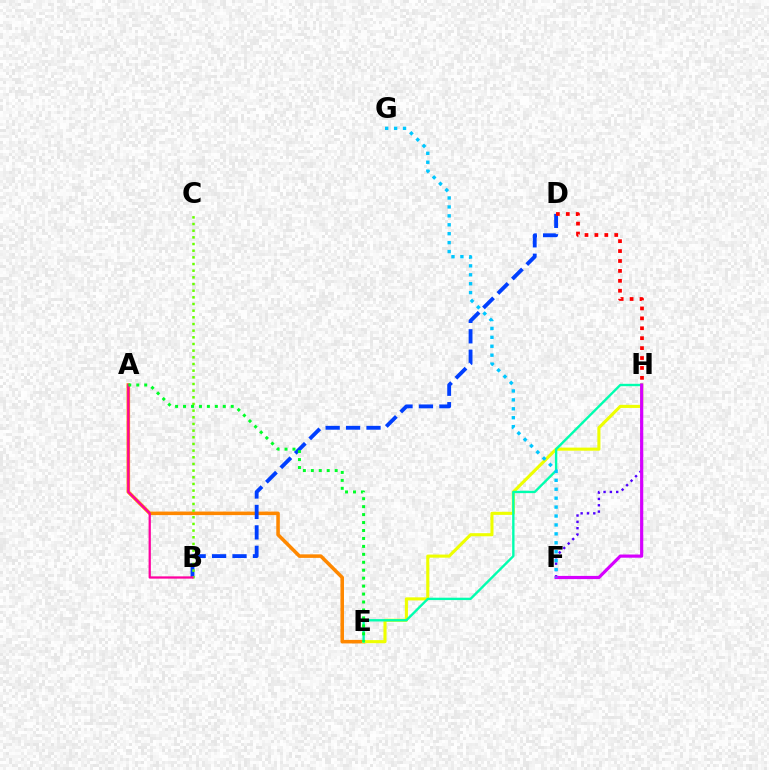{('F', 'H'): [{'color': '#4f00ff', 'line_style': 'dotted', 'thickness': 1.72}, {'color': '#d600ff', 'line_style': 'solid', 'thickness': 2.29}], ('A', 'E'): [{'color': '#ff8800', 'line_style': 'solid', 'thickness': 2.55}, {'color': '#00ff27', 'line_style': 'dotted', 'thickness': 2.16}], ('B', 'D'): [{'color': '#003fff', 'line_style': 'dashed', 'thickness': 2.78}], ('E', 'H'): [{'color': '#eeff00', 'line_style': 'solid', 'thickness': 2.23}, {'color': '#00ffaf', 'line_style': 'solid', 'thickness': 1.71}], ('D', 'H'): [{'color': '#ff0000', 'line_style': 'dotted', 'thickness': 2.7}], ('B', 'C'): [{'color': '#66ff00', 'line_style': 'dotted', 'thickness': 1.81}], ('A', 'B'): [{'color': '#ff00a0', 'line_style': 'solid', 'thickness': 1.63}], ('F', 'G'): [{'color': '#00c7ff', 'line_style': 'dotted', 'thickness': 2.42}]}